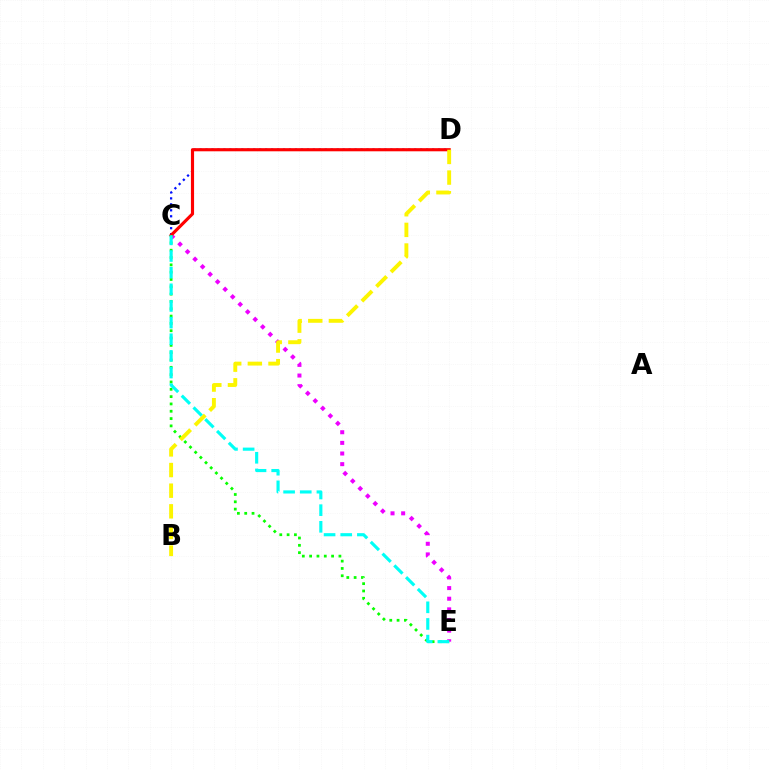{('C', 'E'): [{'color': '#ee00ff', 'line_style': 'dotted', 'thickness': 2.89}, {'color': '#08ff00', 'line_style': 'dotted', 'thickness': 1.99}, {'color': '#00fff6', 'line_style': 'dashed', 'thickness': 2.26}], ('C', 'D'): [{'color': '#0010ff', 'line_style': 'dotted', 'thickness': 1.62}, {'color': '#ff0000', 'line_style': 'solid', 'thickness': 2.26}], ('B', 'D'): [{'color': '#fcf500', 'line_style': 'dashed', 'thickness': 2.8}]}